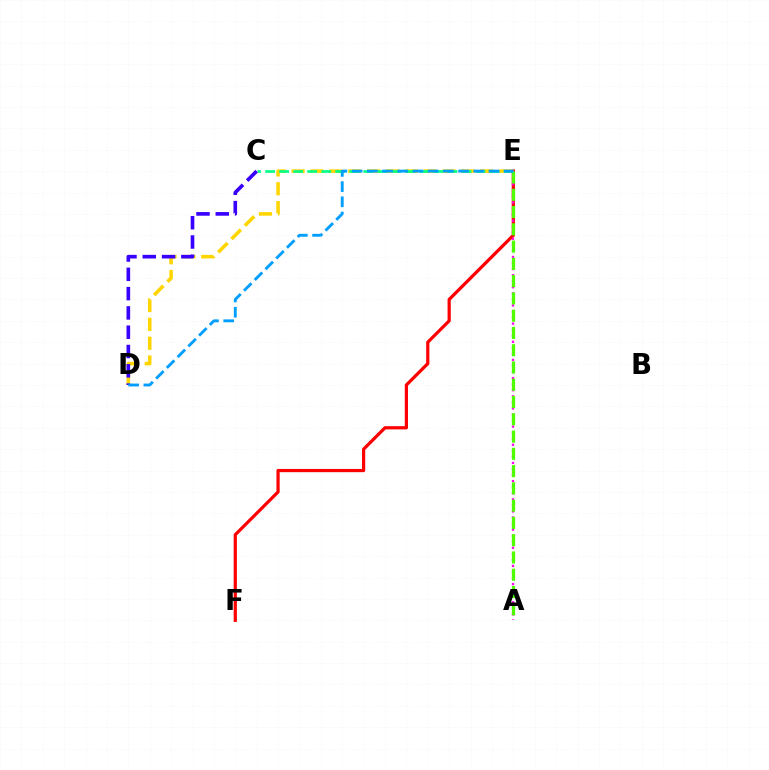{('E', 'F'): [{'color': '#ff0000', 'line_style': 'solid', 'thickness': 2.32}], ('A', 'E'): [{'color': '#ff00ed', 'line_style': 'dotted', 'thickness': 1.65}, {'color': '#4fff00', 'line_style': 'dashed', 'thickness': 2.35}], ('D', 'E'): [{'color': '#ffd500', 'line_style': 'dashed', 'thickness': 2.56}, {'color': '#009eff', 'line_style': 'dashed', 'thickness': 2.07}], ('C', 'E'): [{'color': '#00ff86', 'line_style': 'dashed', 'thickness': 1.91}], ('C', 'D'): [{'color': '#3700ff', 'line_style': 'dashed', 'thickness': 2.62}]}